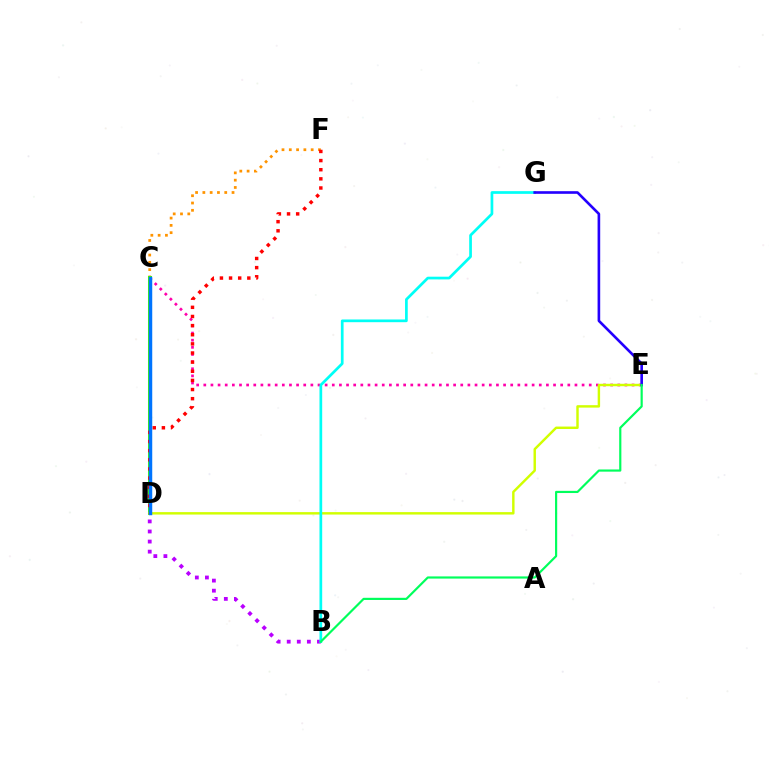{('C', 'E'): [{'color': '#ff00ac', 'line_style': 'dotted', 'thickness': 1.94}], ('B', 'D'): [{'color': '#b900ff', 'line_style': 'dotted', 'thickness': 2.74}], ('D', 'F'): [{'color': '#ff9400', 'line_style': 'dotted', 'thickness': 1.98}, {'color': '#ff0000', 'line_style': 'dotted', 'thickness': 2.48}], ('C', 'D'): [{'color': '#3dff00', 'line_style': 'solid', 'thickness': 2.9}, {'color': '#0074ff', 'line_style': 'solid', 'thickness': 2.48}], ('D', 'E'): [{'color': '#d1ff00', 'line_style': 'solid', 'thickness': 1.75}], ('B', 'G'): [{'color': '#00fff6', 'line_style': 'solid', 'thickness': 1.95}], ('E', 'G'): [{'color': '#2500ff', 'line_style': 'solid', 'thickness': 1.89}], ('B', 'E'): [{'color': '#00ff5c', 'line_style': 'solid', 'thickness': 1.57}]}